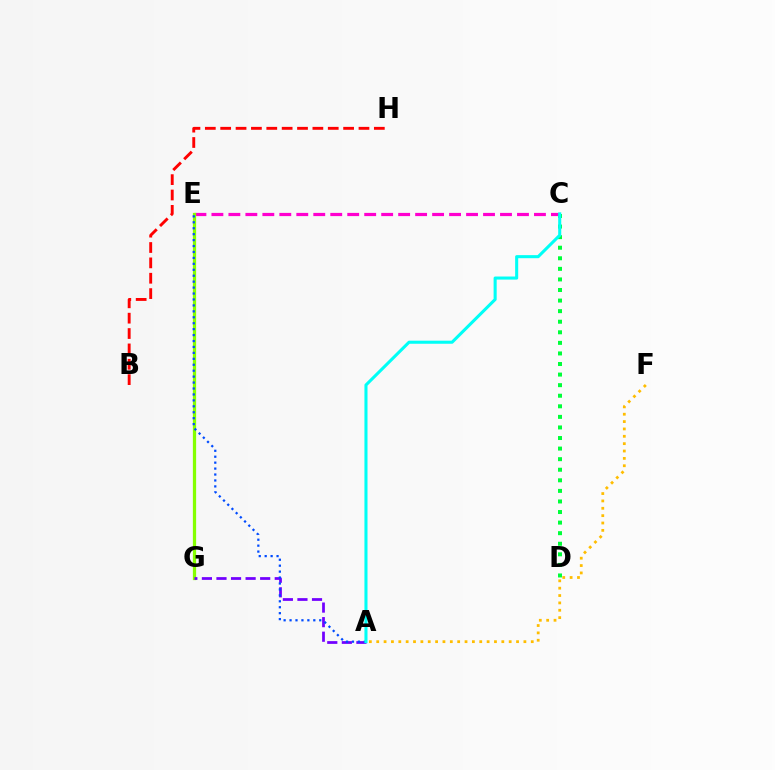{('C', 'E'): [{'color': '#ff00cf', 'line_style': 'dashed', 'thickness': 2.31}], ('B', 'H'): [{'color': '#ff0000', 'line_style': 'dashed', 'thickness': 2.09}], ('E', 'G'): [{'color': '#84ff00', 'line_style': 'solid', 'thickness': 2.35}], ('C', 'D'): [{'color': '#00ff39', 'line_style': 'dotted', 'thickness': 2.87}], ('A', 'F'): [{'color': '#ffbd00', 'line_style': 'dotted', 'thickness': 2.0}], ('A', 'G'): [{'color': '#7200ff', 'line_style': 'dashed', 'thickness': 1.98}], ('A', 'E'): [{'color': '#004bff', 'line_style': 'dotted', 'thickness': 1.61}], ('A', 'C'): [{'color': '#00fff6', 'line_style': 'solid', 'thickness': 2.21}]}